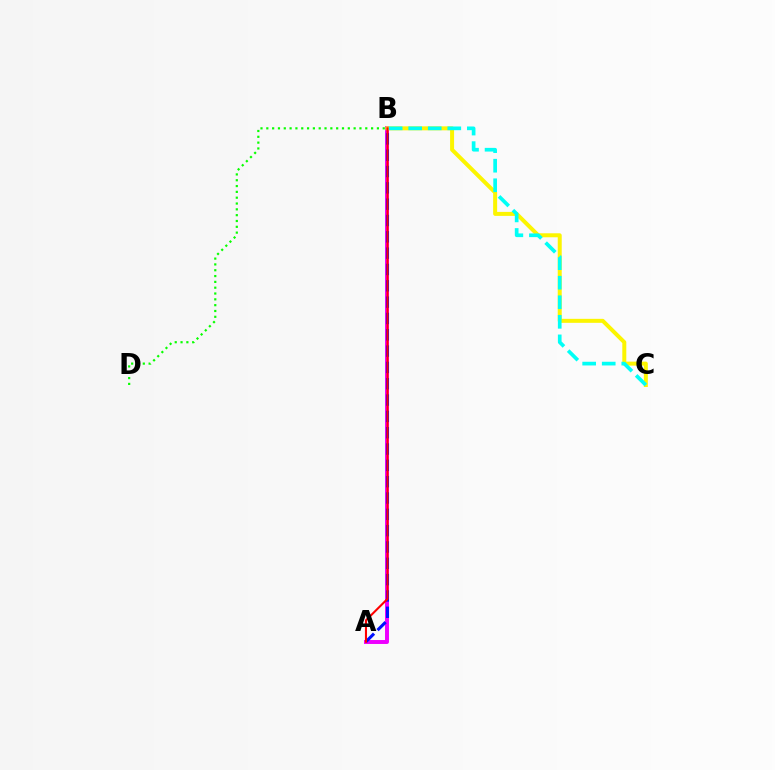{('A', 'B'): [{'color': '#ee00ff', 'line_style': 'solid', 'thickness': 2.84}, {'color': '#0010ff', 'line_style': 'dashed', 'thickness': 2.22}, {'color': '#ff0000', 'line_style': 'solid', 'thickness': 1.5}], ('B', 'C'): [{'color': '#fcf500', 'line_style': 'solid', 'thickness': 2.88}, {'color': '#00fff6', 'line_style': 'dashed', 'thickness': 2.66}], ('B', 'D'): [{'color': '#08ff00', 'line_style': 'dotted', 'thickness': 1.58}]}